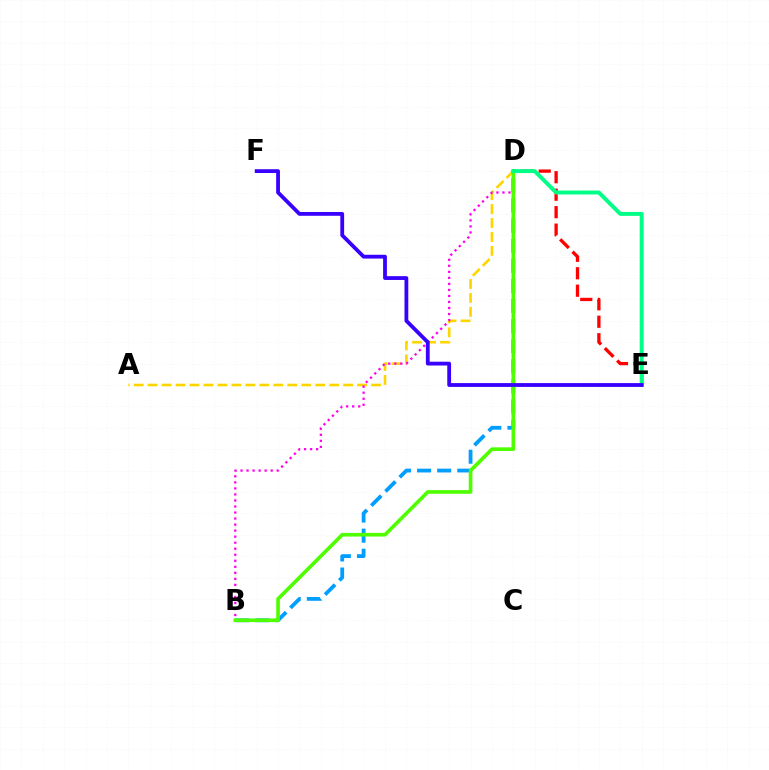{('A', 'D'): [{'color': '#ffd500', 'line_style': 'dashed', 'thickness': 1.9}], ('D', 'E'): [{'color': '#ff0000', 'line_style': 'dashed', 'thickness': 2.37}, {'color': '#00ff86', 'line_style': 'solid', 'thickness': 2.84}], ('B', 'D'): [{'color': '#009eff', 'line_style': 'dashed', 'thickness': 2.73}, {'color': '#ff00ed', 'line_style': 'dotted', 'thickness': 1.64}, {'color': '#4fff00', 'line_style': 'solid', 'thickness': 2.63}], ('E', 'F'): [{'color': '#3700ff', 'line_style': 'solid', 'thickness': 2.73}]}